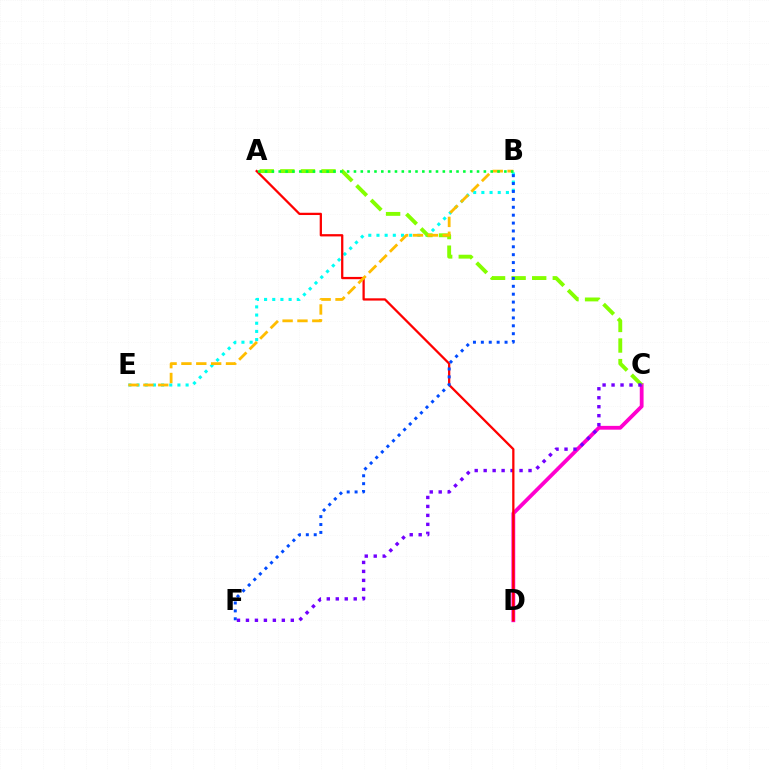{('C', 'D'): [{'color': '#ff00cf', 'line_style': 'solid', 'thickness': 2.74}], ('B', 'E'): [{'color': '#00fff6', 'line_style': 'dotted', 'thickness': 2.22}, {'color': '#ffbd00', 'line_style': 'dashed', 'thickness': 2.02}], ('A', 'C'): [{'color': '#84ff00', 'line_style': 'dashed', 'thickness': 2.8}], ('C', 'F'): [{'color': '#7200ff', 'line_style': 'dotted', 'thickness': 2.44}], ('A', 'D'): [{'color': '#ff0000', 'line_style': 'solid', 'thickness': 1.64}], ('B', 'F'): [{'color': '#004bff', 'line_style': 'dotted', 'thickness': 2.15}], ('A', 'B'): [{'color': '#00ff39', 'line_style': 'dotted', 'thickness': 1.86}]}